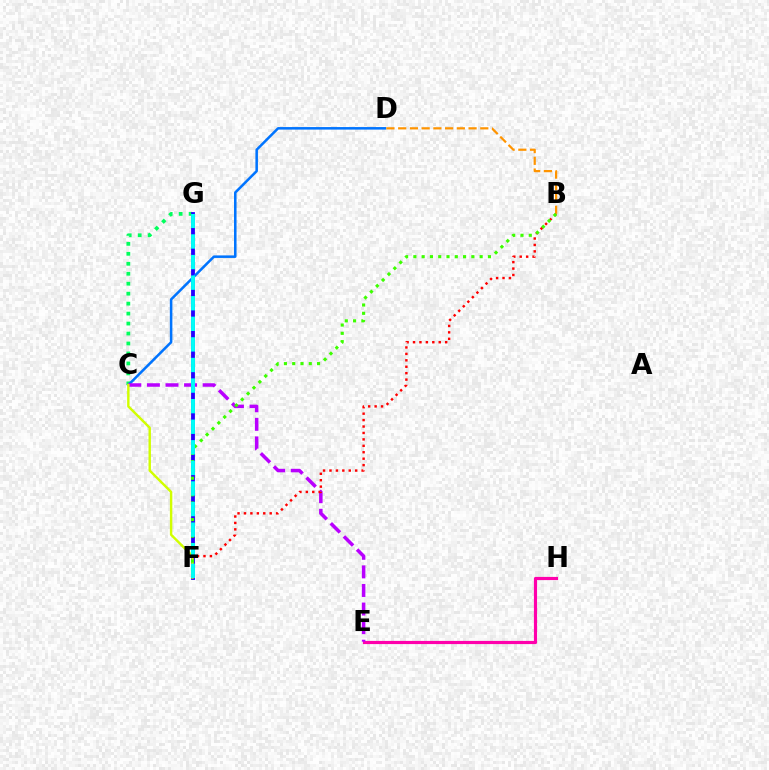{('C', 'G'): [{'color': '#00ff5c', 'line_style': 'dotted', 'thickness': 2.71}], ('F', 'G'): [{'color': '#2500ff', 'line_style': 'solid', 'thickness': 2.75}, {'color': '#00fff6', 'line_style': 'dashed', 'thickness': 2.8}], ('C', 'D'): [{'color': '#0074ff', 'line_style': 'solid', 'thickness': 1.82}], ('E', 'H'): [{'color': '#ff00ac', 'line_style': 'solid', 'thickness': 2.28}], ('B', 'D'): [{'color': '#ff9400', 'line_style': 'dashed', 'thickness': 1.59}], ('C', 'E'): [{'color': '#b900ff', 'line_style': 'dashed', 'thickness': 2.52}], ('B', 'F'): [{'color': '#ff0000', 'line_style': 'dotted', 'thickness': 1.75}, {'color': '#3dff00', 'line_style': 'dotted', 'thickness': 2.25}], ('C', 'F'): [{'color': '#d1ff00', 'line_style': 'solid', 'thickness': 1.74}]}